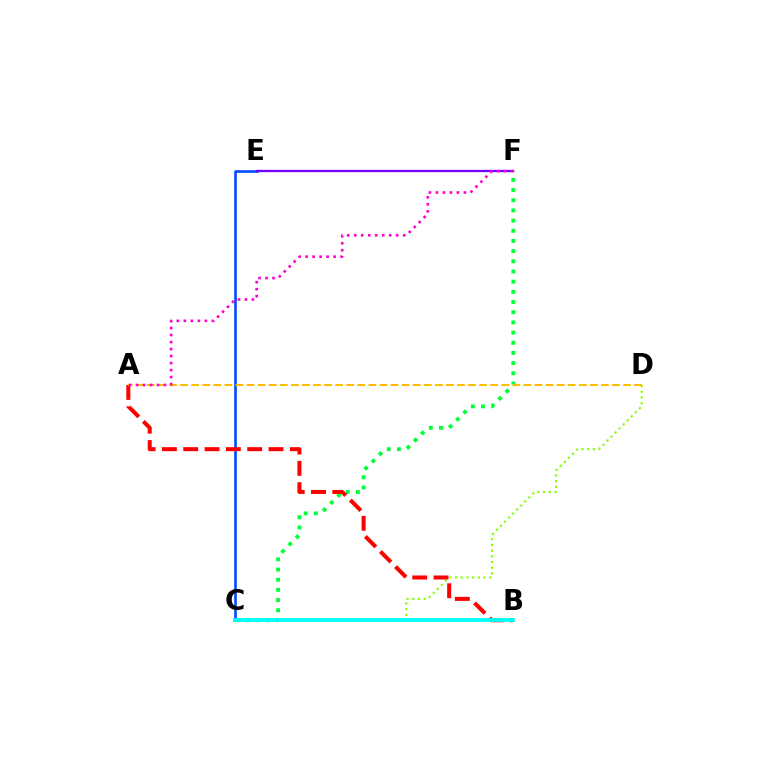{('C', 'D'): [{'color': '#84ff00', 'line_style': 'dotted', 'thickness': 1.55}], ('C', 'E'): [{'color': '#004bff', 'line_style': 'solid', 'thickness': 1.89}], ('C', 'F'): [{'color': '#00ff39', 'line_style': 'dotted', 'thickness': 2.77}], ('E', 'F'): [{'color': '#7200ff', 'line_style': 'solid', 'thickness': 1.64}], ('A', 'B'): [{'color': '#ff0000', 'line_style': 'dashed', 'thickness': 2.9}], ('A', 'D'): [{'color': '#ffbd00', 'line_style': 'dashed', 'thickness': 1.5}], ('B', 'C'): [{'color': '#00fff6', 'line_style': 'solid', 'thickness': 2.73}], ('A', 'F'): [{'color': '#ff00cf', 'line_style': 'dotted', 'thickness': 1.9}]}